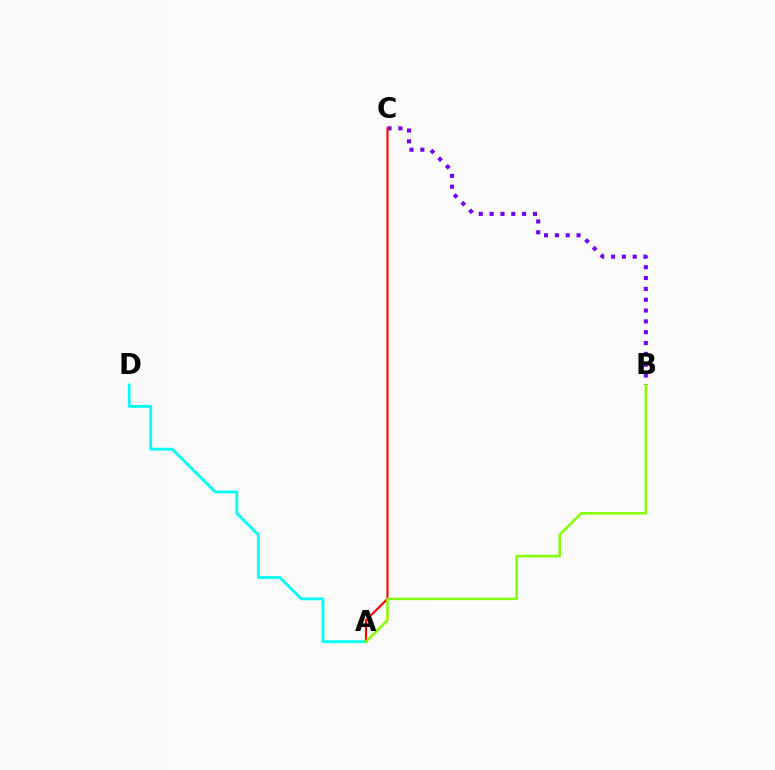{('A', 'D'): [{'color': '#00fff6', 'line_style': 'solid', 'thickness': 2.04}], ('B', 'C'): [{'color': '#7200ff', 'line_style': 'dotted', 'thickness': 2.94}], ('A', 'C'): [{'color': '#ff0000', 'line_style': 'solid', 'thickness': 1.53}], ('A', 'B'): [{'color': '#84ff00', 'line_style': 'solid', 'thickness': 1.82}]}